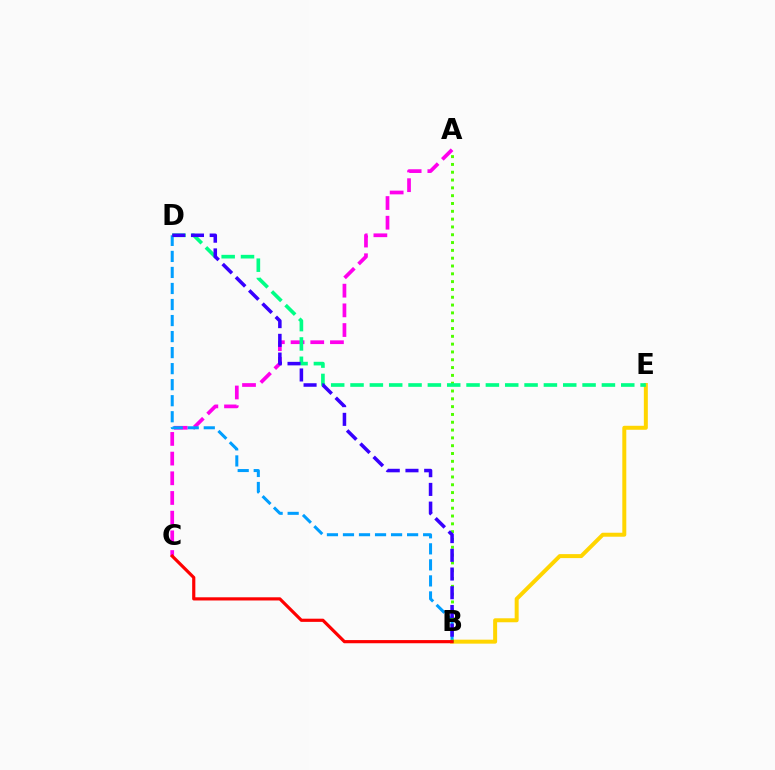{('B', 'E'): [{'color': '#ffd500', 'line_style': 'solid', 'thickness': 2.87}], ('A', 'C'): [{'color': '#ff00ed', 'line_style': 'dashed', 'thickness': 2.67}], ('B', 'D'): [{'color': '#009eff', 'line_style': 'dashed', 'thickness': 2.18}, {'color': '#3700ff', 'line_style': 'dashed', 'thickness': 2.54}], ('A', 'B'): [{'color': '#4fff00', 'line_style': 'dotted', 'thickness': 2.12}], ('D', 'E'): [{'color': '#00ff86', 'line_style': 'dashed', 'thickness': 2.63}], ('B', 'C'): [{'color': '#ff0000', 'line_style': 'solid', 'thickness': 2.29}]}